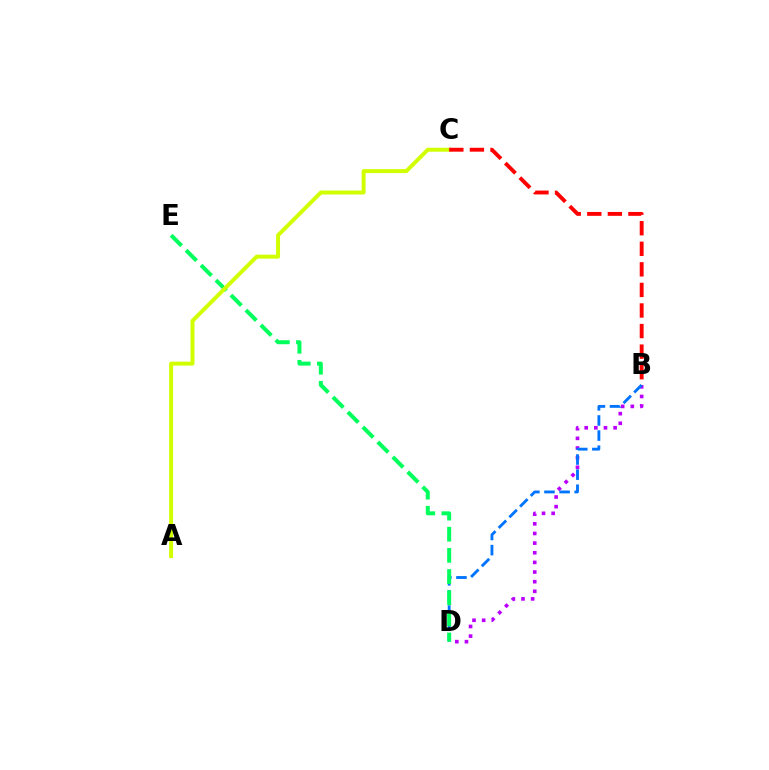{('B', 'D'): [{'color': '#b900ff', 'line_style': 'dotted', 'thickness': 2.62}, {'color': '#0074ff', 'line_style': 'dashed', 'thickness': 2.05}], ('D', 'E'): [{'color': '#00ff5c', 'line_style': 'dashed', 'thickness': 2.87}], ('A', 'C'): [{'color': '#d1ff00', 'line_style': 'solid', 'thickness': 2.86}], ('B', 'C'): [{'color': '#ff0000', 'line_style': 'dashed', 'thickness': 2.79}]}